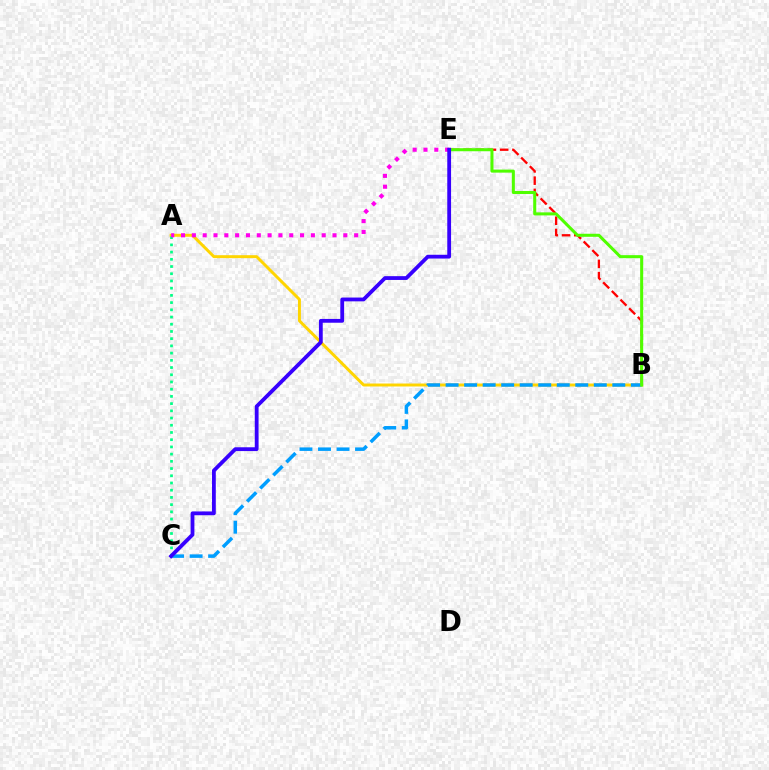{('A', 'B'): [{'color': '#ffd500', 'line_style': 'solid', 'thickness': 2.13}], ('B', 'E'): [{'color': '#ff0000', 'line_style': 'dashed', 'thickness': 1.66}, {'color': '#4fff00', 'line_style': 'solid', 'thickness': 2.19}], ('A', 'C'): [{'color': '#00ff86', 'line_style': 'dotted', 'thickness': 1.96}], ('B', 'C'): [{'color': '#009eff', 'line_style': 'dashed', 'thickness': 2.52}], ('A', 'E'): [{'color': '#ff00ed', 'line_style': 'dotted', 'thickness': 2.94}], ('C', 'E'): [{'color': '#3700ff', 'line_style': 'solid', 'thickness': 2.73}]}